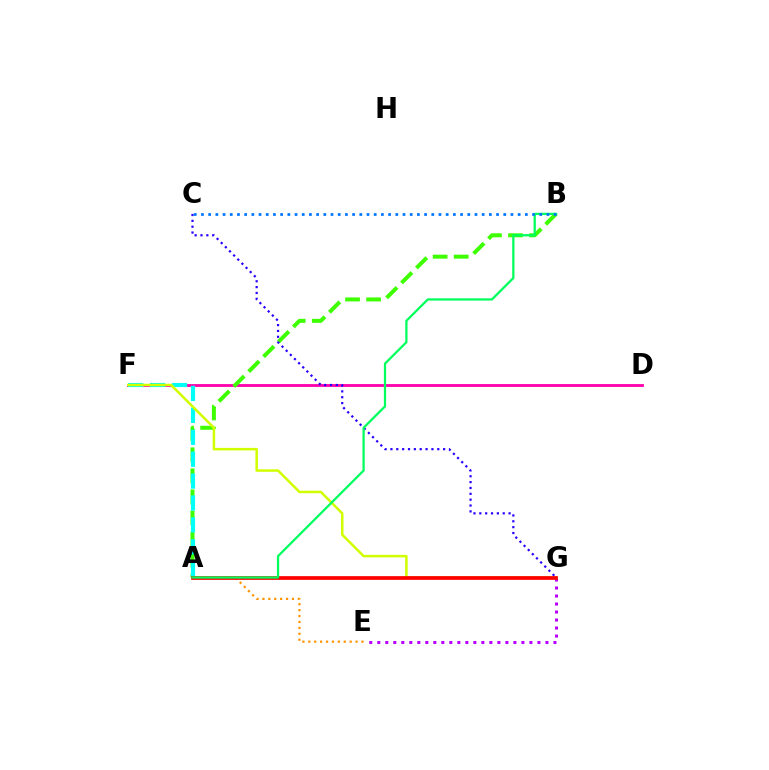{('D', 'F'): [{'color': '#ff00ac', 'line_style': 'solid', 'thickness': 2.03}], ('A', 'B'): [{'color': '#3dff00', 'line_style': 'dashed', 'thickness': 2.86}, {'color': '#00ff5c', 'line_style': 'solid', 'thickness': 1.62}], ('A', 'E'): [{'color': '#ff9400', 'line_style': 'dotted', 'thickness': 1.61}], ('A', 'F'): [{'color': '#00fff6', 'line_style': 'dashed', 'thickness': 2.98}], ('F', 'G'): [{'color': '#d1ff00', 'line_style': 'solid', 'thickness': 1.81}], ('E', 'G'): [{'color': '#b900ff', 'line_style': 'dotted', 'thickness': 2.18}], ('C', 'G'): [{'color': '#2500ff', 'line_style': 'dotted', 'thickness': 1.59}], ('A', 'G'): [{'color': '#ff0000', 'line_style': 'solid', 'thickness': 2.67}], ('B', 'C'): [{'color': '#0074ff', 'line_style': 'dotted', 'thickness': 1.96}]}